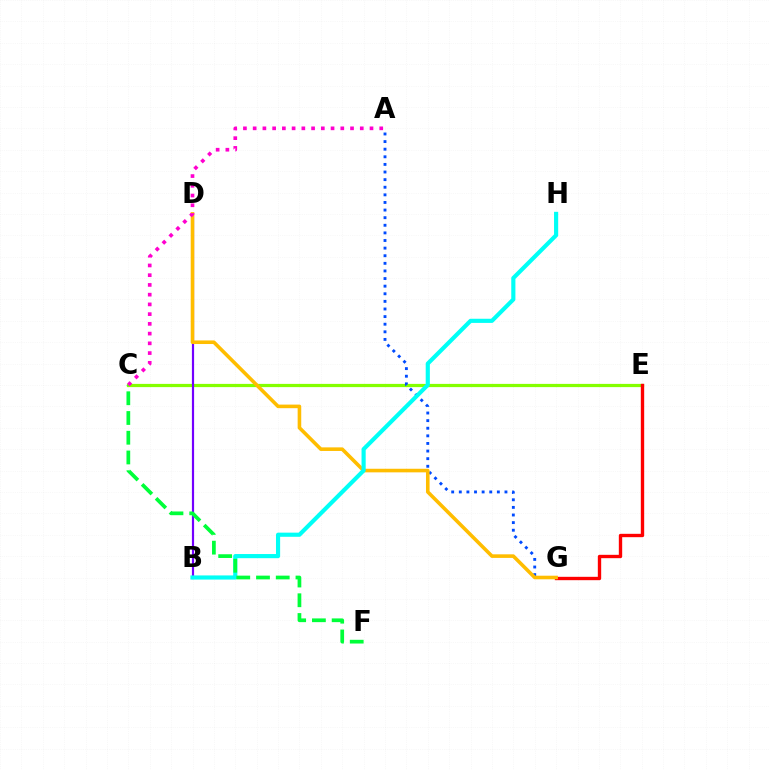{('C', 'E'): [{'color': '#84ff00', 'line_style': 'solid', 'thickness': 2.32}], ('E', 'G'): [{'color': '#ff0000', 'line_style': 'solid', 'thickness': 2.42}], ('B', 'D'): [{'color': '#7200ff', 'line_style': 'solid', 'thickness': 1.57}], ('A', 'G'): [{'color': '#004bff', 'line_style': 'dotted', 'thickness': 2.07}], ('D', 'G'): [{'color': '#ffbd00', 'line_style': 'solid', 'thickness': 2.58}], ('B', 'H'): [{'color': '#00fff6', 'line_style': 'solid', 'thickness': 2.98}], ('C', 'F'): [{'color': '#00ff39', 'line_style': 'dashed', 'thickness': 2.68}], ('A', 'C'): [{'color': '#ff00cf', 'line_style': 'dotted', 'thickness': 2.65}]}